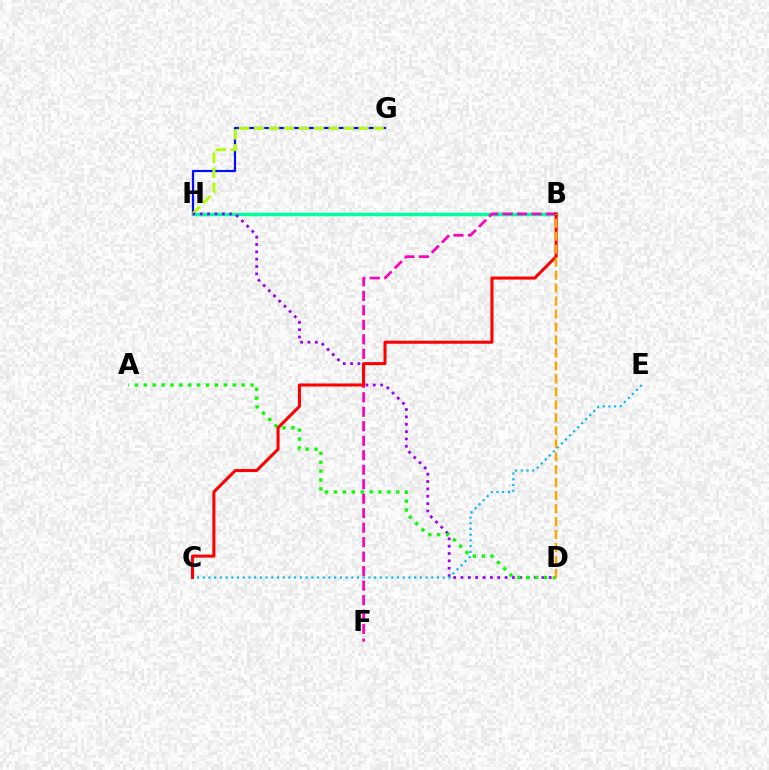{('G', 'H'): [{'color': '#0010ff', 'line_style': 'solid', 'thickness': 1.59}, {'color': '#b3ff00', 'line_style': 'dashed', 'thickness': 2.03}], ('B', 'H'): [{'color': '#00ff9d', 'line_style': 'solid', 'thickness': 2.51}], ('D', 'H'): [{'color': '#9b00ff', 'line_style': 'dotted', 'thickness': 2.0}], ('A', 'D'): [{'color': '#08ff00', 'line_style': 'dotted', 'thickness': 2.42}], ('C', 'E'): [{'color': '#00b5ff', 'line_style': 'dotted', 'thickness': 1.55}], ('B', 'F'): [{'color': '#ff00bd', 'line_style': 'dashed', 'thickness': 1.97}], ('B', 'C'): [{'color': '#ff0000', 'line_style': 'solid', 'thickness': 2.19}], ('B', 'D'): [{'color': '#ffa500', 'line_style': 'dashed', 'thickness': 1.76}]}